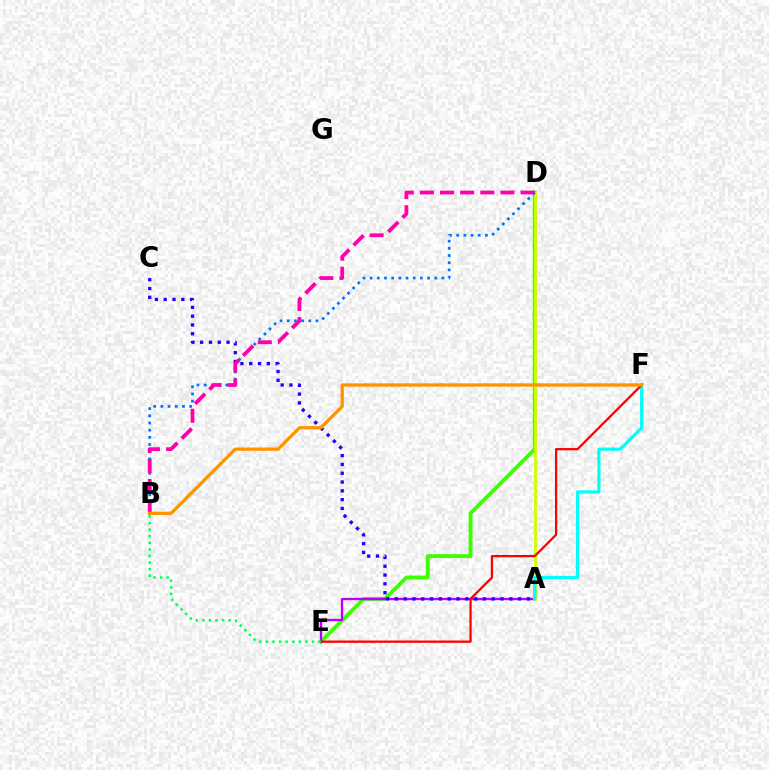{('D', 'E'): [{'color': '#3dff00', 'line_style': 'solid', 'thickness': 2.78}], ('A', 'E'): [{'color': '#b900ff', 'line_style': 'solid', 'thickness': 1.68}], ('A', 'D'): [{'color': '#d1ff00', 'line_style': 'solid', 'thickness': 2.01}], ('A', 'F'): [{'color': '#00fff6', 'line_style': 'solid', 'thickness': 2.3}], ('B', 'D'): [{'color': '#0074ff', 'line_style': 'dotted', 'thickness': 1.95}, {'color': '#ff00ac', 'line_style': 'dashed', 'thickness': 2.73}], ('A', 'C'): [{'color': '#2500ff', 'line_style': 'dotted', 'thickness': 2.39}], ('E', 'F'): [{'color': '#ff0000', 'line_style': 'solid', 'thickness': 1.63}], ('B', 'F'): [{'color': '#ff9400', 'line_style': 'solid', 'thickness': 2.38}], ('B', 'E'): [{'color': '#00ff5c', 'line_style': 'dotted', 'thickness': 1.79}]}